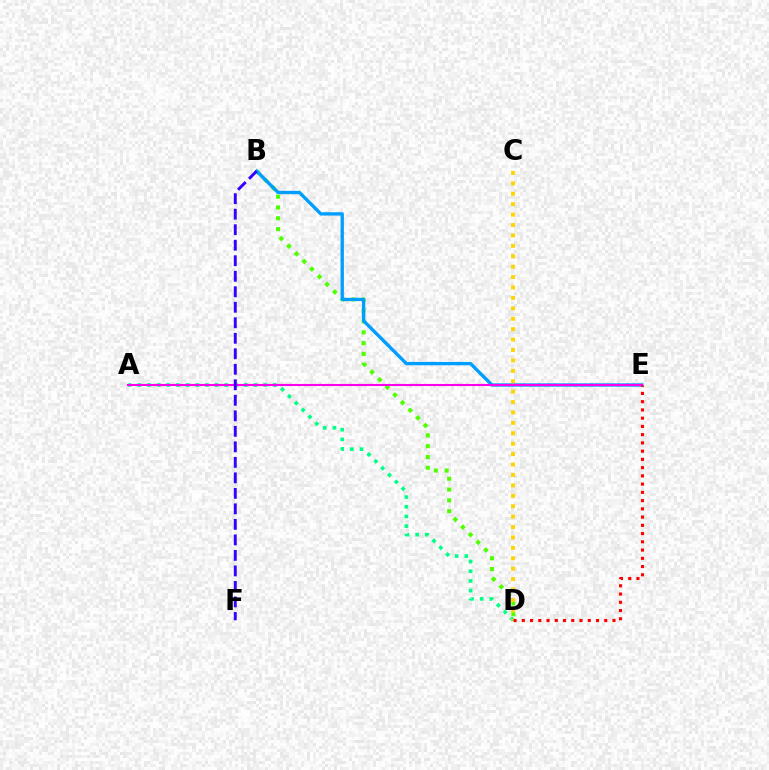{('A', 'D'): [{'color': '#00ff86', 'line_style': 'dotted', 'thickness': 2.63}], ('B', 'D'): [{'color': '#4fff00', 'line_style': 'dotted', 'thickness': 2.93}], ('B', 'E'): [{'color': '#009eff', 'line_style': 'solid', 'thickness': 2.4}], ('C', 'D'): [{'color': '#ffd500', 'line_style': 'dotted', 'thickness': 2.83}], ('A', 'E'): [{'color': '#ff00ed', 'line_style': 'solid', 'thickness': 1.52}], ('D', 'E'): [{'color': '#ff0000', 'line_style': 'dotted', 'thickness': 2.24}], ('B', 'F'): [{'color': '#3700ff', 'line_style': 'dashed', 'thickness': 2.11}]}